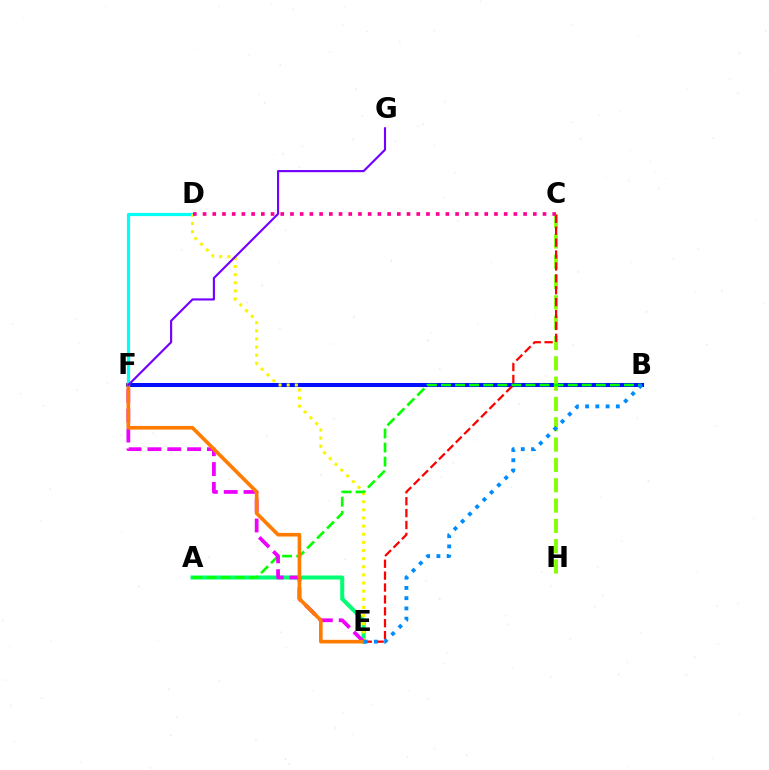{('B', 'F'): [{'color': '#0010ff', 'line_style': 'solid', 'thickness': 2.91}], ('D', 'F'): [{'color': '#00fff6', 'line_style': 'solid', 'thickness': 2.3}], ('C', 'H'): [{'color': '#84ff00', 'line_style': 'dashed', 'thickness': 2.76}], ('A', 'E'): [{'color': '#00ff74', 'line_style': 'solid', 'thickness': 2.91}], ('D', 'E'): [{'color': '#fcf500', 'line_style': 'dotted', 'thickness': 2.21}], ('A', 'B'): [{'color': '#08ff00', 'line_style': 'dashed', 'thickness': 1.91}], ('C', 'E'): [{'color': '#ff0000', 'line_style': 'dashed', 'thickness': 1.62}], ('E', 'F'): [{'color': '#ee00ff', 'line_style': 'dashed', 'thickness': 2.7}, {'color': '#ff7c00', 'line_style': 'solid', 'thickness': 2.63}], ('F', 'G'): [{'color': '#7200ff', 'line_style': 'solid', 'thickness': 1.54}], ('B', 'E'): [{'color': '#008cff', 'line_style': 'dotted', 'thickness': 2.79}], ('C', 'D'): [{'color': '#ff0094', 'line_style': 'dotted', 'thickness': 2.64}]}